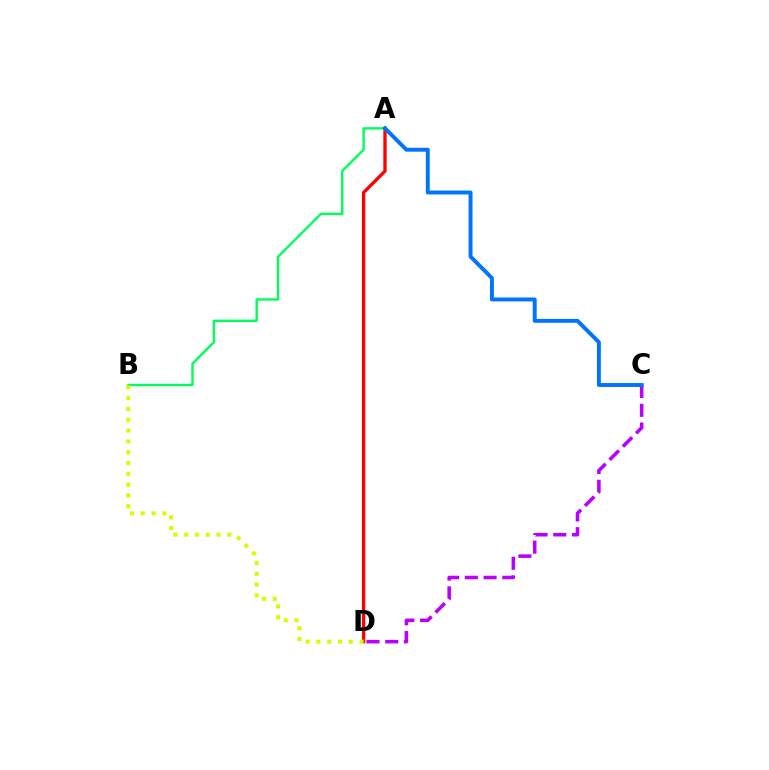{('A', 'D'): [{'color': '#ff0000', 'line_style': 'solid', 'thickness': 2.4}], ('A', 'B'): [{'color': '#00ff5c', 'line_style': 'solid', 'thickness': 1.73}], ('B', 'D'): [{'color': '#d1ff00', 'line_style': 'dotted', 'thickness': 2.93}], ('C', 'D'): [{'color': '#b900ff', 'line_style': 'dashed', 'thickness': 2.55}], ('A', 'C'): [{'color': '#0074ff', 'line_style': 'solid', 'thickness': 2.82}]}